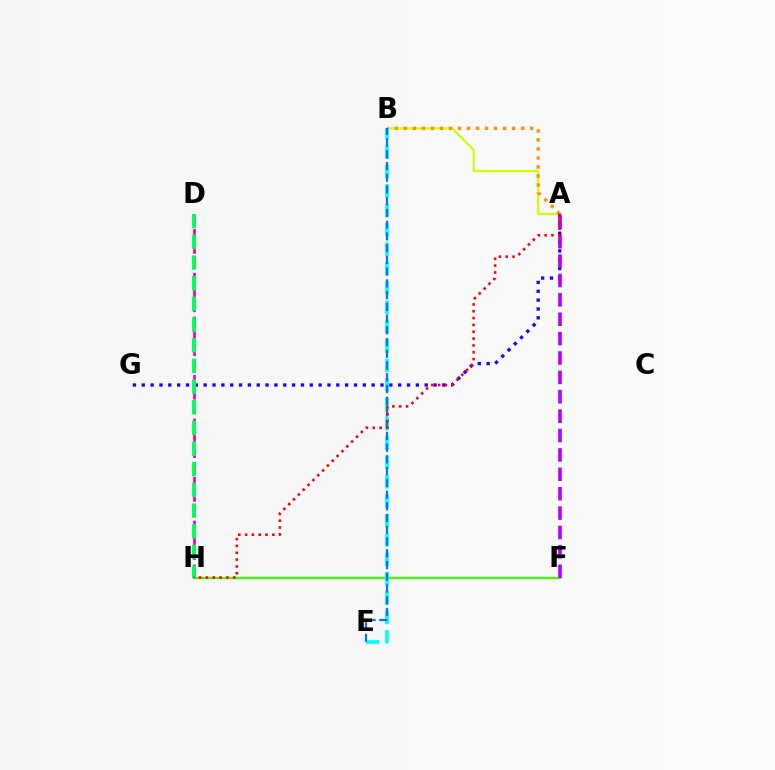{('A', 'B'): [{'color': '#d1ff00', 'line_style': 'solid', 'thickness': 1.55}, {'color': '#ff9400', 'line_style': 'dotted', 'thickness': 2.45}], ('A', 'G'): [{'color': '#2500ff', 'line_style': 'dotted', 'thickness': 2.4}], ('F', 'H'): [{'color': '#3dff00', 'line_style': 'solid', 'thickness': 1.59}], ('D', 'H'): [{'color': '#ff00ac', 'line_style': 'dashed', 'thickness': 1.98}, {'color': '#00ff5c', 'line_style': 'dashed', 'thickness': 2.81}], ('A', 'F'): [{'color': '#b900ff', 'line_style': 'dashed', 'thickness': 2.63}], ('B', 'E'): [{'color': '#00fff6', 'line_style': 'dashed', 'thickness': 2.63}, {'color': '#0074ff', 'line_style': 'dashed', 'thickness': 1.59}], ('A', 'H'): [{'color': '#ff0000', 'line_style': 'dotted', 'thickness': 1.86}]}